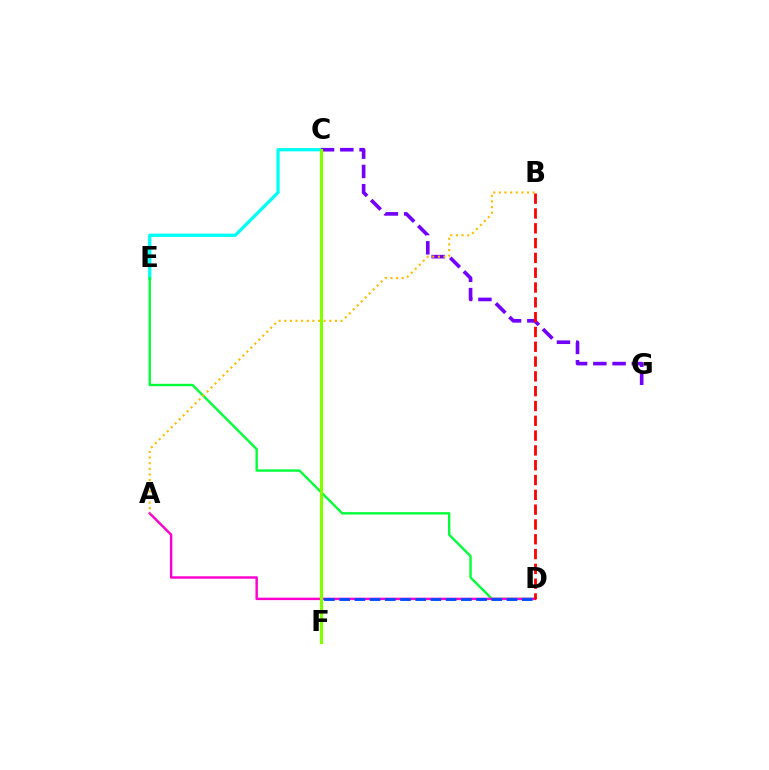{('C', 'E'): [{'color': '#00fff6', 'line_style': 'solid', 'thickness': 2.36}], ('C', 'G'): [{'color': '#7200ff', 'line_style': 'dashed', 'thickness': 2.62}], ('D', 'E'): [{'color': '#00ff39', 'line_style': 'solid', 'thickness': 1.71}], ('A', 'D'): [{'color': '#ff00cf', 'line_style': 'solid', 'thickness': 1.75}], ('D', 'F'): [{'color': '#004bff', 'line_style': 'dashed', 'thickness': 2.07}], ('B', 'D'): [{'color': '#ff0000', 'line_style': 'dashed', 'thickness': 2.01}], ('A', 'B'): [{'color': '#ffbd00', 'line_style': 'dotted', 'thickness': 1.53}], ('C', 'F'): [{'color': '#84ff00', 'line_style': 'solid', 'thickness': 2.32}]}